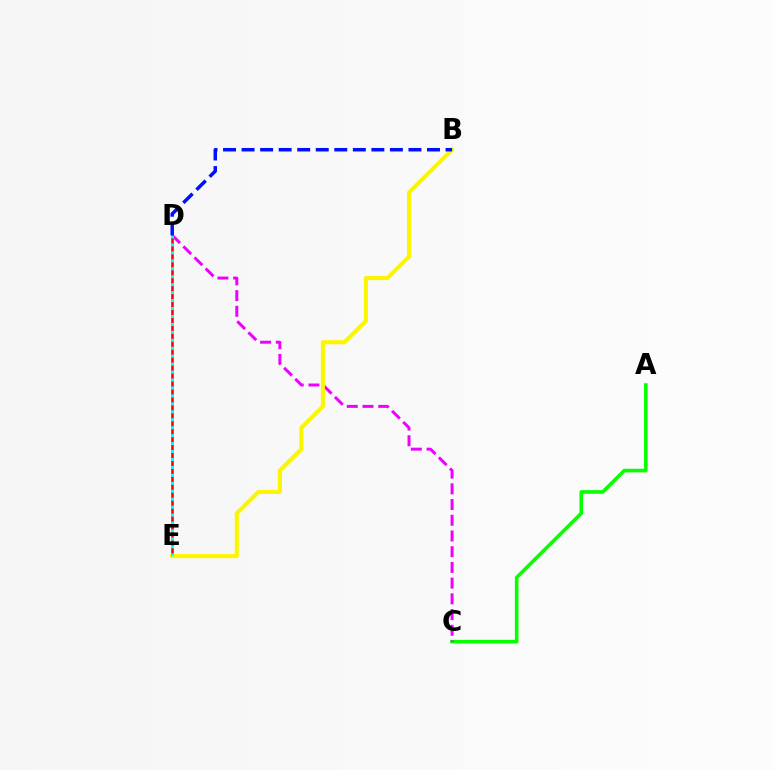{('A', 'C'): [{'color': '#08ff00', 'line_style': 'solid', 'thickness': 2.59}], ('C', 'D'): [{'color': '#ee00ff', 'line_style': 'dashed', 'thickness': 2.13}], ('D', 'E'): [{'color': '#ff0000', 'line_style': 'solid', 'thickness': 1.85}, {'color': '#00fff6', 'line_style': 'dotted', 'thickness': 2.16}], ('B', 'E'): [{'color': '#fcf500', 'line_style': 'solid', 'thickness': 2.95}], ('B', 'D'): [{'color': '#0010ff', 'line_style': 'dashed', 'thickness': 2.52}]}